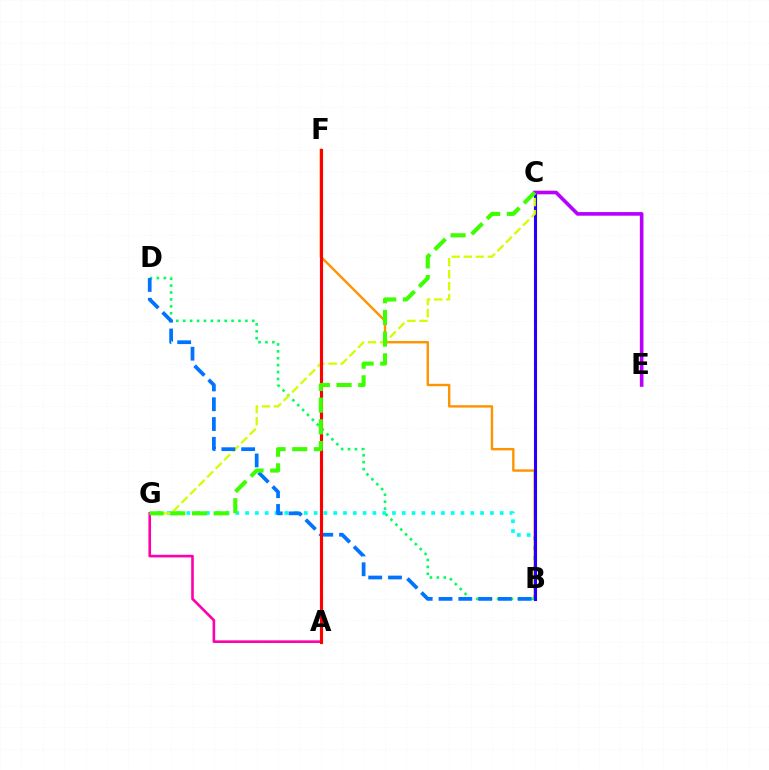{('B', 'G'): [{'color': '#00fff6', 'line_style': 'dotted', 'thickness': 2.66}], ('B', 'F'): [{'color': '#ff9400', 'line_style': 'solid', 'thickness': 1.73}], ('B', 'D'): [{'color': '#00ff5c', 'line_style': 'dotted', 'thickness': 1.88}, {'color': '#0074ff', 'line_style': 'dashed', 'thickness': 2.69}], ('A', 'G'): [{'color': '#ff00ac', 'line_style': 'solid', 'thickness': 1.89}], ('B', 'C'): [{'color': '#2500ff', 'line_style': 'solid', 'thickness': 2.23}], ('C', 'G'): [{'color': '#d1ff00', 'line_style': 'dashed', 'thickness': 1.64}, {'color': '#3dff00', 'line_style': 'dashed', 'thickness': 2.95}], ('A', 'F'): [{'color': '#ff0000', 'line_style': 'solid', 'thickness': 2.25}], ('C', 'E'): [{'color': '#b900ff', 'line_style': 'solid', 'thickness': 2.61}]}